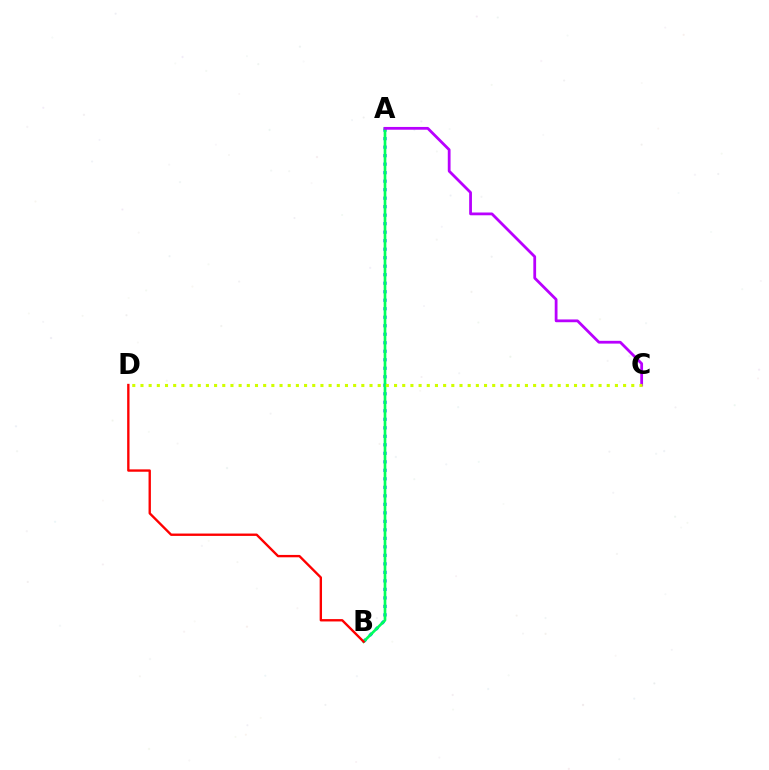{('A', 'B'): [{'color': '#0074ff', 'line_style': 'dotted', 'thickness': 2.31}, {'color': '#00ff5c', 'line_style': 'solid', 'thickness': 1.92}], ('B', 'D'): [{'color': '#ff0000', 'line_style': 'solid', 'thickness': 1.7}], ('A', 'C'): [{'color': '#b900ff', 'line_style': 'solid', 'thickness': 2.0}], ('C', 'D'): [{'color': '#d1ff00', 'line_style': 'dotted', 'thickness': 2.22}]}